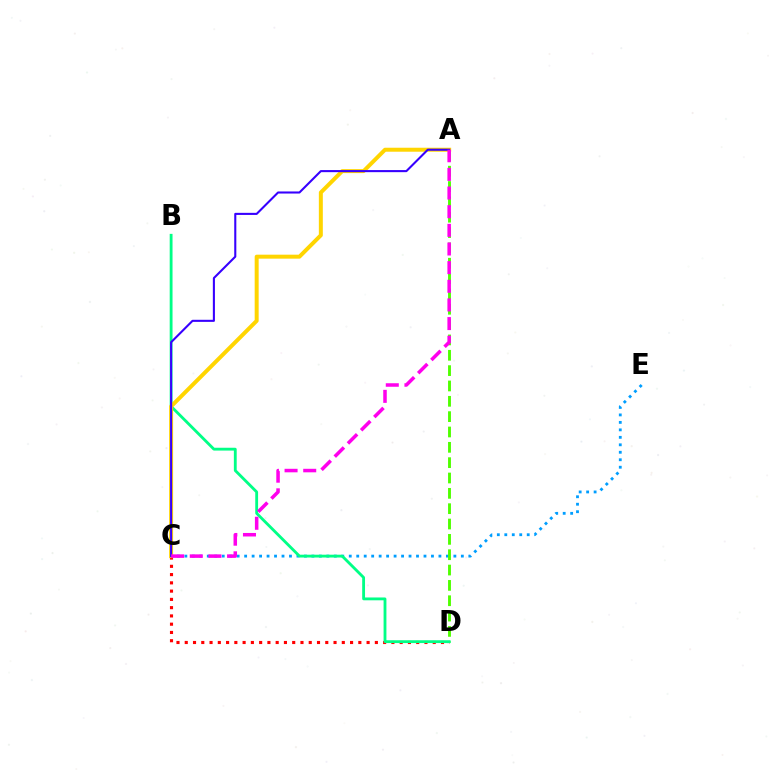{('C', 'E'): [{'color': '#009eff', 'line_style': 'dotted', 'thickness': 2.03}], ('A', 'D'): [{'color': '#4fff00', 'line_style': 'dashed', 'thickness': 2.08}], ('C', 'D'): [{'color': '#ff0000', 'line_style': 'dotted', 'thickness': 2.25}], ('B', 'D'): [{'color': '#00ff86', 'line_style': 'solid', 'thickness': 2.04}], ('A', 'C'): [{'color': '#ffd500', 'line_style': 'solid', 'thickness': 2.87}, {'color': '#3700ff', 'line_style': 'solid', 'thickness': 1.5}, {'color': '#ff00ed', 'line_style': 'dashed', 'thickness': 2.53}]}